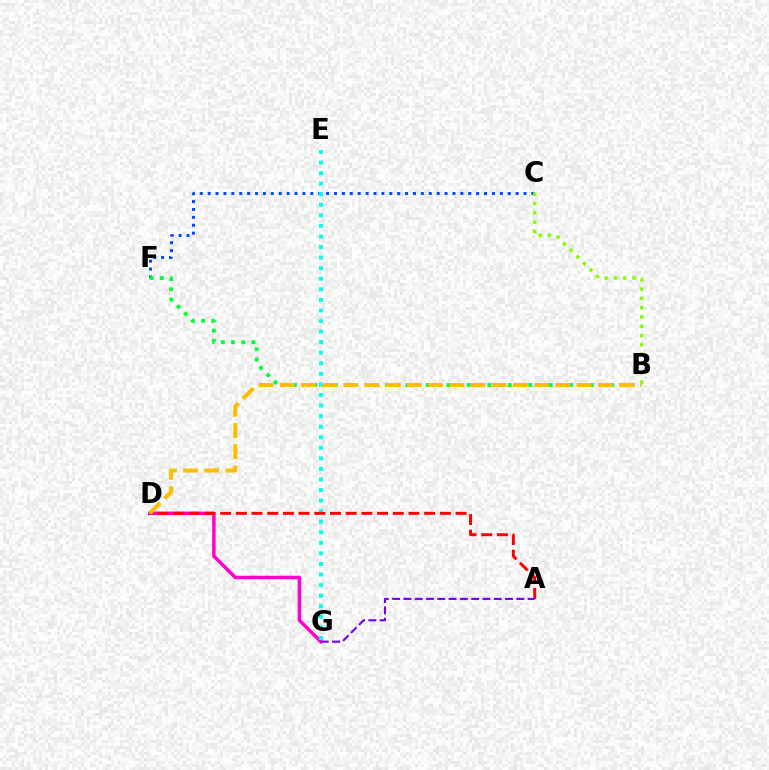{('C', 'F'): [{'color': '#004bff', 'line_style': 'dotted', 'thickness': 2.15}], ('D', 'G'): [{'color': '#ff00cf', 'line_style': 'solid', 'thickness': 2.52}], ('B', 'C'): [{'color': '#84ff00', 'line_style': 'dotted', 'thickness': 2.53}], ('E', 'G'): [{'color': '#00fff6', 'line_style': 'dotted', 'thickness': 2.87}], ('A', 'D'): [{'color': '#ff0000', 'line_style': 'dashed', 'thickness': 2.13}], ('A', 'G'): [{'color': '#7200ff', 'line_style': 'dashed', 'thickness': 1.53}], ('B', 'F'): [{'color': '#00ff39', 'line_style': 'dotted', 'thickness': 2.78}], ('B', 'D'): [{'color': '#ffbd00', 'line_style': 'dashed', 'thickness': 2.88}]}